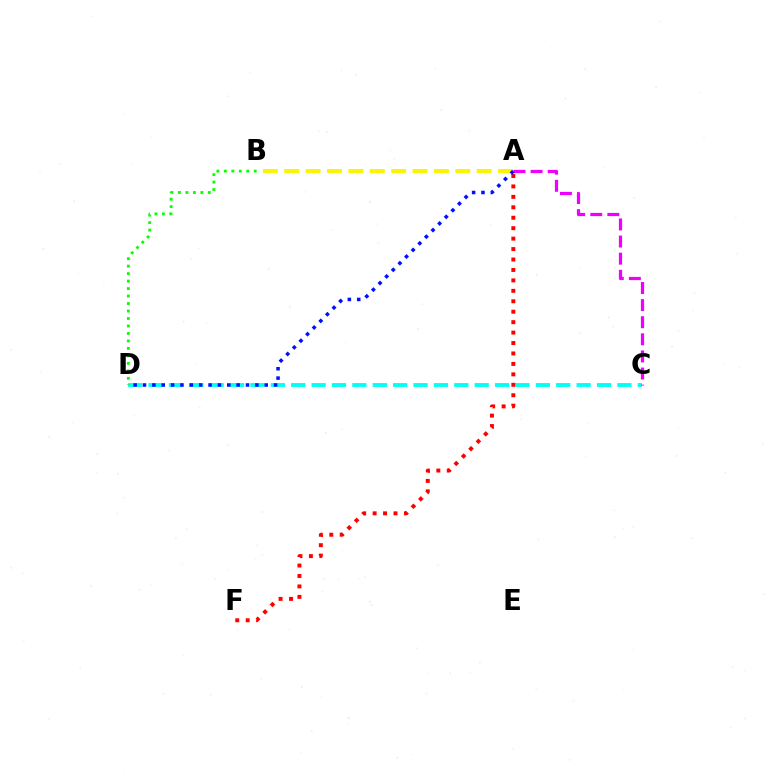{('C', 'D'): [{'color': '#00fff6', 'line_style': 'dashed', 'thickness': 2.77}], ('B', 'D'): [{'color': '#08ff00', 'line_style': 'dotted', 'thickness': 2.03}], ('A', 'B'): [{'color': '#fcf500', 'line_style': 'dashed', 'thickness': 2.9}], ('A', 'F'): [{'color': '#ff0000', 'line_style': 'dotted', 'thickness': 2.84}], ('A', 'C'): [{'color': '#ee00ff', 'line_style': 'dashed', 'thickness': 2.32}], ('A', 'D'): [{'color': '#0010ff', 'line_style': 'dotted', 'thickness': 2.54}]}